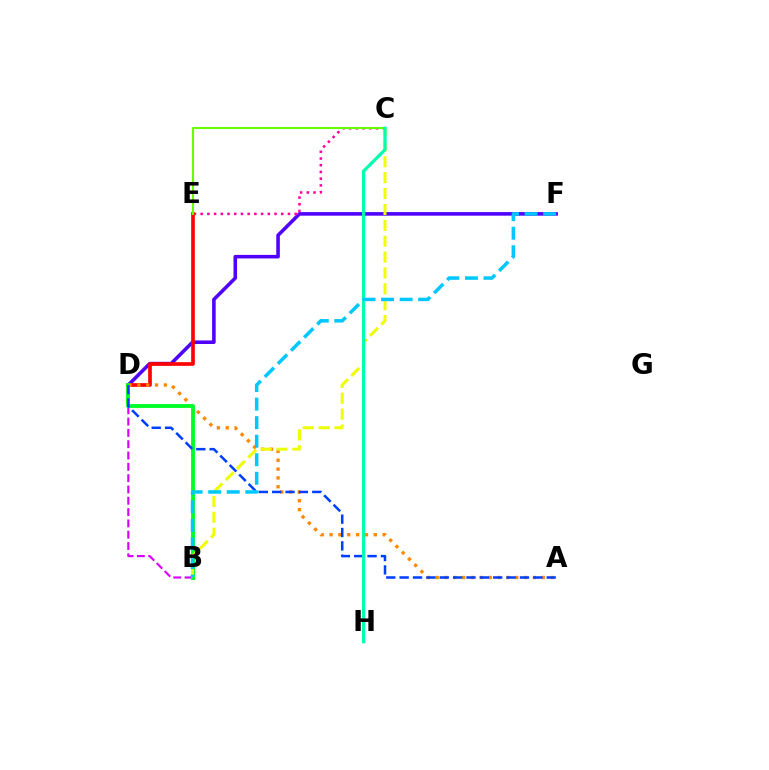{('D', 'F'): [{'color': '#4f00ff', 'line_style': 'solid', 'thickness': 2.57}], ('B', 'D'): [{'color': '#d600ff', 'line_style': 'dashed', 'thickness': 1.54}, {'color': '#00ff27', 'line_style': 'solid', 'thickness': 2.78}], ('C', 'E'): [{'color': '#ff00a0', 'line_style': 'dotted', 'thickness': 1.82}, {'color': '#66ff00', 'line_style': 'solid', 'thickness': 1.51}], ('D', 'E'): [{'color': '#ff0000', 'line_style': 'solid', 'thickness': 2.64}], ('A', 'D'): [{'color': '#ff8800', 'line_style': 'dotted', 'thickness': 2.4}, {'color': '#003fff', 'line_style': 'dashed', 'thickness': 1.82}], ('B', 'C'): [{'color': '#eeff00', 'line_style': 'dashed', 'thickness': 2.16}], ('C', 'H'): [{'color': '#00ffaf', 'line_style': 'solid', 'thickness': 2.33}], ('B', 'F'): [{'color': '#00c7ff', 'line_style': 'dashed', 'thickness': 2.52}]}